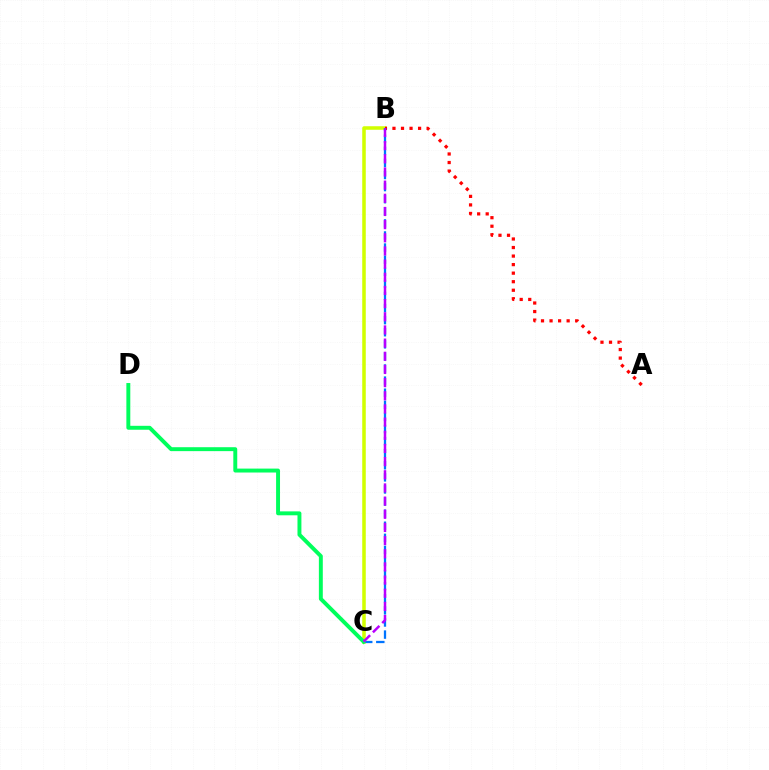{('B', 'C'): [{'color': '#d1ff00', 'line_style': 'solid', 'thickness': 2.55}, {'color': '#0074ff', 'line_style': 'dashed', 'thickness': 1.64}, {'color': '#b900ff', 'line_style': 'dashed', 'thickness': 1.79}], ('A', 'B'): [{'color': '#ff0000', 'line_style': 'dotted', 'thickness': 2.32}], ('C', 'D'): [{'color': '#00ff5c', 'line_style': 'solid', 'thickness': 2.83}]}